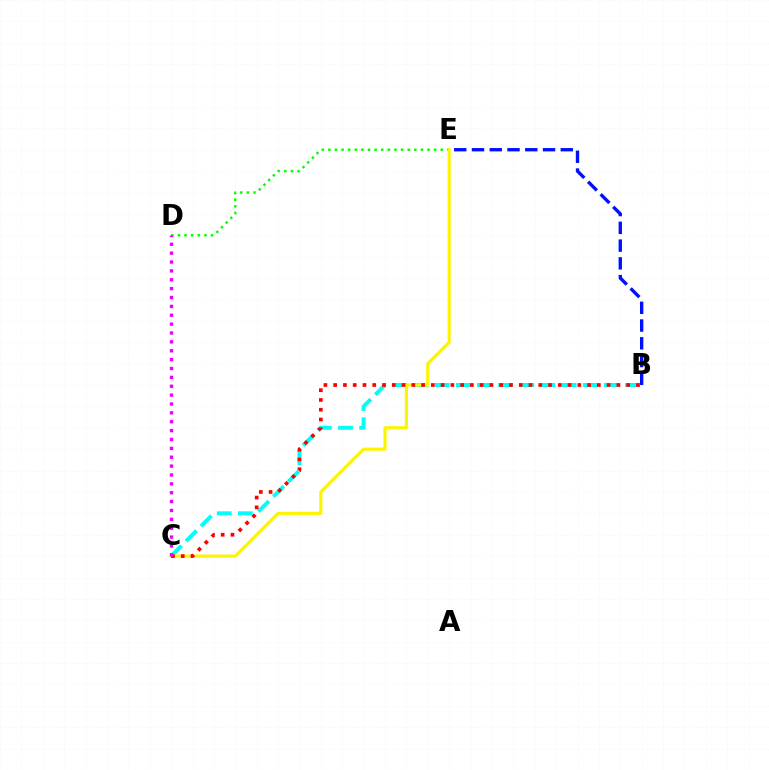{('B', 'E'): [{'color': '#0010ff', 'line_style': 'dashed', 'thickness': 2.41}], ('D', 'E'): [{'color': '#08ff00', 'line_style': 'dotted', 'thickness': 1.8}], ('B', 'C'): [{'color': '#00fff6', 'line_style': 'dashed', 'thickness': 2.87}, {'color': '#ff0000', 'line_style': 'dotted', 'thickness': 2.65}], ('C', 'E'): [{'color': '#fcf500', 'line_style': 'solid', 'thickness': 2.26}], ('C', 'D'): [{'color': '#ee00ff', 'line_style': 'dotted', 'thickness': 2.41}]}